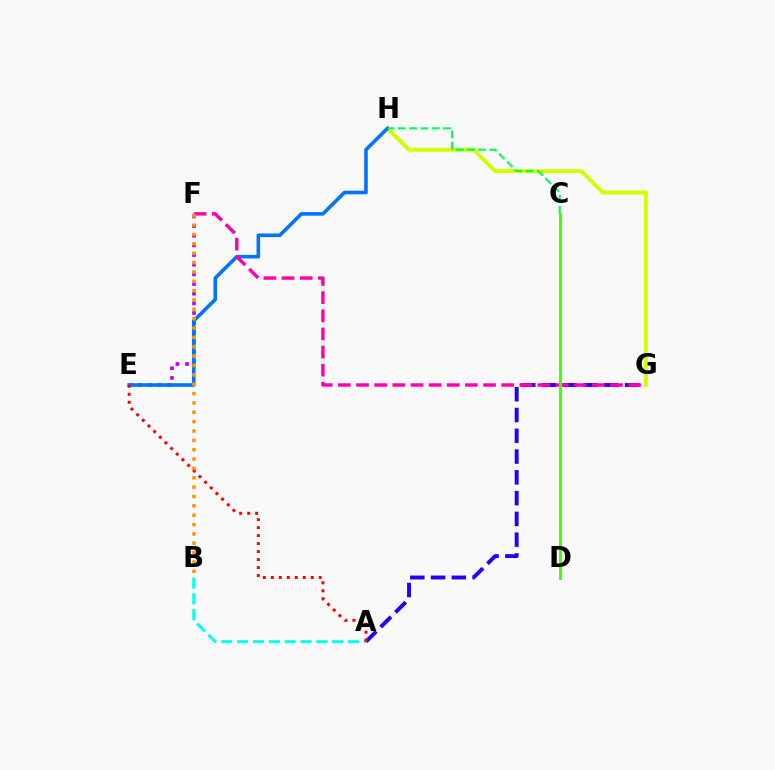{('A', 'G'): [{'color': '#2500ff', 'line_style': 'dashed', 'thickness': 2.82}], ('A', 'B'): [{'color': '#00fff6', 'line_style': 'dashed', 'thickness': 2.15}], ('E', 'F'): [{'color': '#b900ff', 'line_style': 'dotted', 'thickness': 2.62}], ('G', 'H'): [{'color': '#d1ff00', 'line_style': 'solid', 'thickness': 2.84}], ('E', 'H'): [{'color': '#0074ff', 'line_style': 'solid', 'thickness': 2.6}], ('C', 'H'): [{'color': '#00ff5c', 'line_style': 'dashed', 'thickness': 1.53}], ('F', 'G'): [{'color': '#ff00ac', 'line_style': 'dashed', 'thickness': 2.46}], ('A', 'E'): [{'color': '#ff0000', 'line_style': 'dotted', 'thickness': 2.17}], ('C', 'D'): [{'color': '#3dff00', 'line_style': 'solid', 'thickness': 2.07}], ('B', 'F'): [{'color': '#ff9400', 'line_style': 'dotted', 'thickness': 2.54}]}